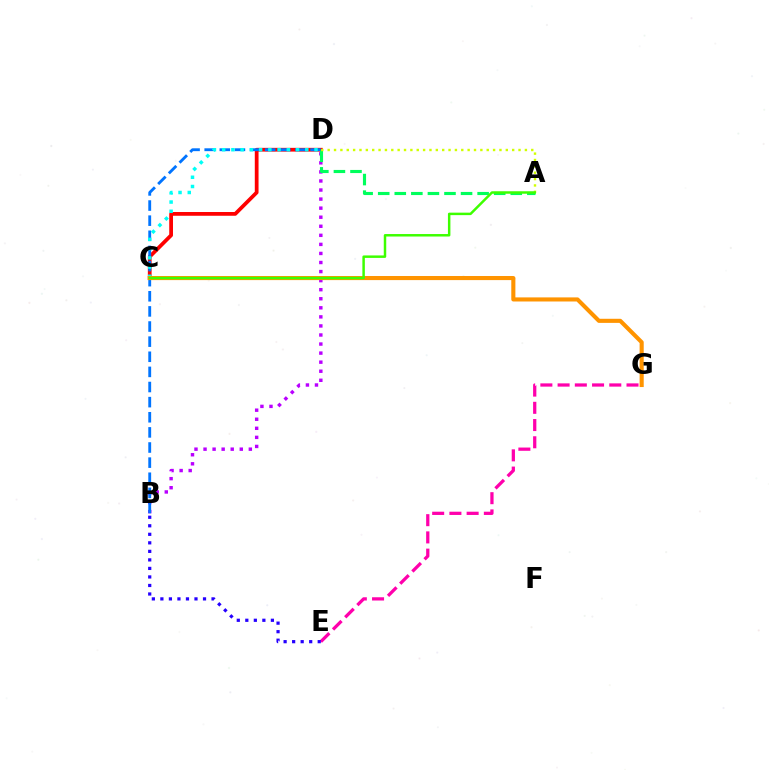{('E', 'G'): [{'color': '#ff00ac', 'line_style': 'dashed', 'thickness': 2.34}], ('B', 'D'): [{'color': '#b900ff', 'line_style': 'dotted', 'thickness': 2.46}, {'color': '#0074ff', 'line_style': 'dashed', 'thickness': 2.05}], ('C', 'D'): [{'color': '#ff0000', 'line_style': 'solid', 'thickness': 2.7}, {'color': '#00fff6', 'line_style': 'dotted', 'thickness': 2.51}], ('A', 'D'): [{'color': '#00ff5c', 'line_style': 'dashed', 'thickness': 2.25}, {'color': '#d1ff00', 'line_style': 'dotted', 'thickness': 1.73}], ('C', 'G'): [{'color': '#ff9400', 'line_style': 'solid', 'thickness': 2.95}], ('B', 'E'): [{'color': '#2500ff', 'line_style': 'dotted', 'thickness': 2.32}], ('A', 'C'): [{'color': '#3dff00', 'line_style': 'solid', 'thickness': 1.78}]}